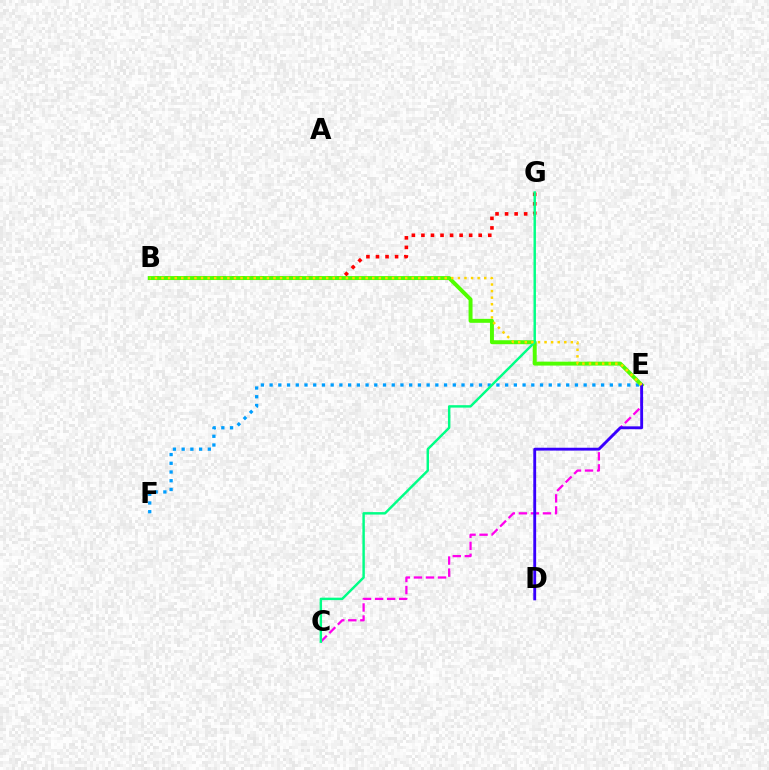{('B', 'G'): [{'color': '#ff0000', 'line_style': 'dotted', 'thickness': 2.59}], ('E', 'F'): [{'color': '#009eff', 'line_style': 'dotted', 'thickness': 2.37}], ('C', 'E'): [{'color': '#ff00ed', 'line_style': 'dashed', 'thickness': 1.64}], ('B', 'E'): [{'color': '#4fff00', 'line_style': 'solid', 'thickness': 2.85}, {'color': '#ffd500', 'line_style': 'dotted', 'thickness': 1.79}], ('C', 'G'): [{'color': '#00ff86', 'line_style': 'solid', 'thickness': 1.76}], ('D', 'E'): [{'color': '#3700ff', 'line_style': 'solid', 'thickness': 2.05}]}